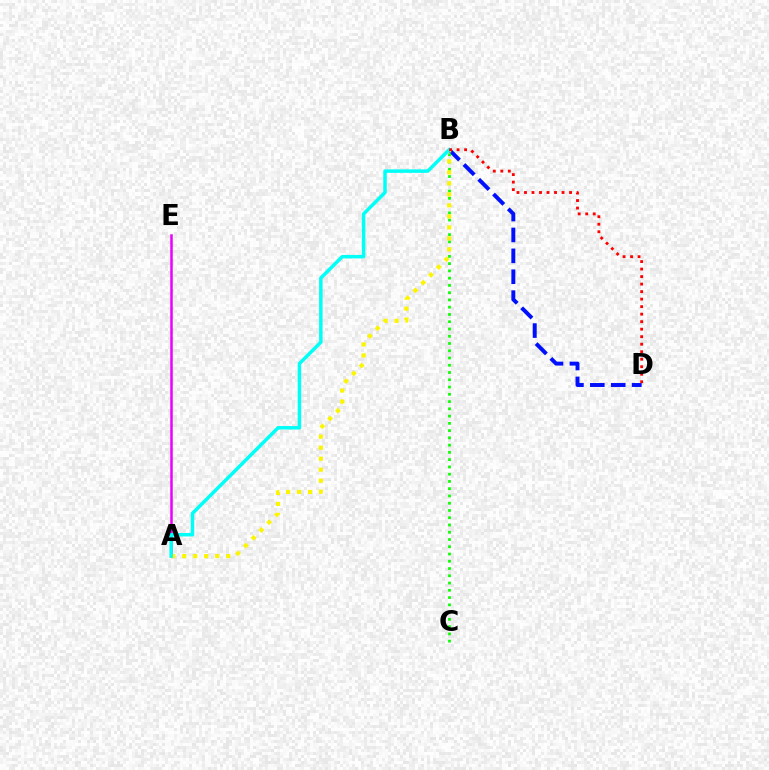{('A', 'E'): [{'color': '#ee00ff', 'line_style': 'solid', 'thickness': 1.81}], ('B', 'D'): [{'color': '#0010ff', 'line_style': 'dashed', 'thickness': 2.84}, {'color': '#ff0000', 'line_style': 'dotted', 'thickness': 2.04}], ('B', 'C'): [{'color': '#08ff00', 'line_style': 'dotted', 'thickness': 1.97}], ('A', 'B'): [{'color': '#fcf500', 'line_style': 'dotted', 'thickness': 2.99}, {'color': '#00fff6', 'line_style': 'solid', 'thickness': 2.51}]}